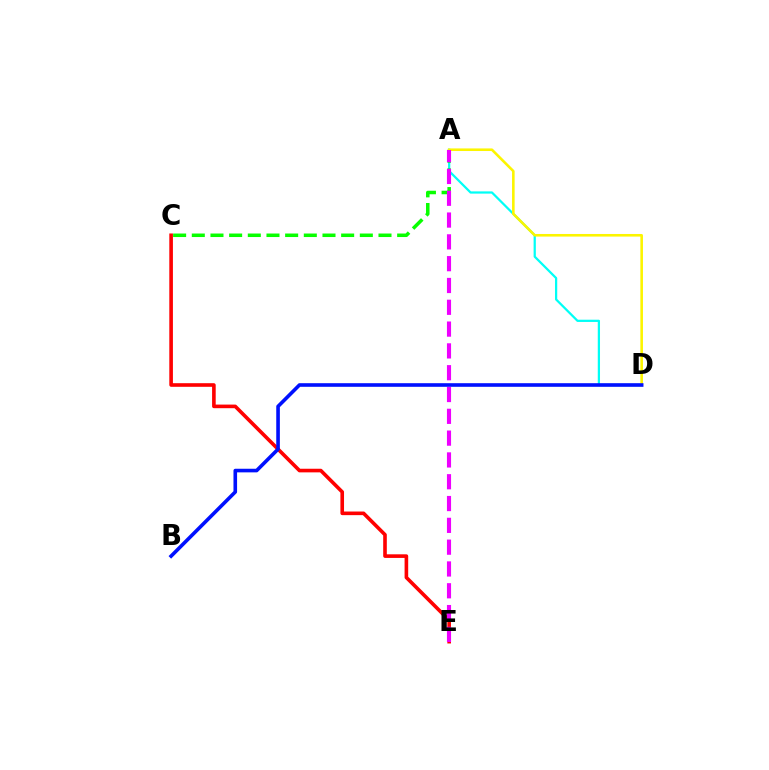{('A', 'D'): [{'color': '#00fff6', 'line_style': 'solid', 'thickness': 1.61}, {'color': '#fcf500', 'line_style': 'solid', 'thickness': 1.86}], ('A', 'C'): [{'color': '#08ff00', 'line_style': 'dashed', 'thickness': 2.54}], ('C', 'E'): [{'color': '#ff0000', 'line_style': 'solid', 'thickness': 2.6}], ('A', 'E'): [{'color': '#ee00ff', 'line_style': 'dashed', 'thickness': 2.96}], ('B', 'D'): [{'color': '#0010ff', 'line_style': 'solid', 'thickness': 2.6}]}